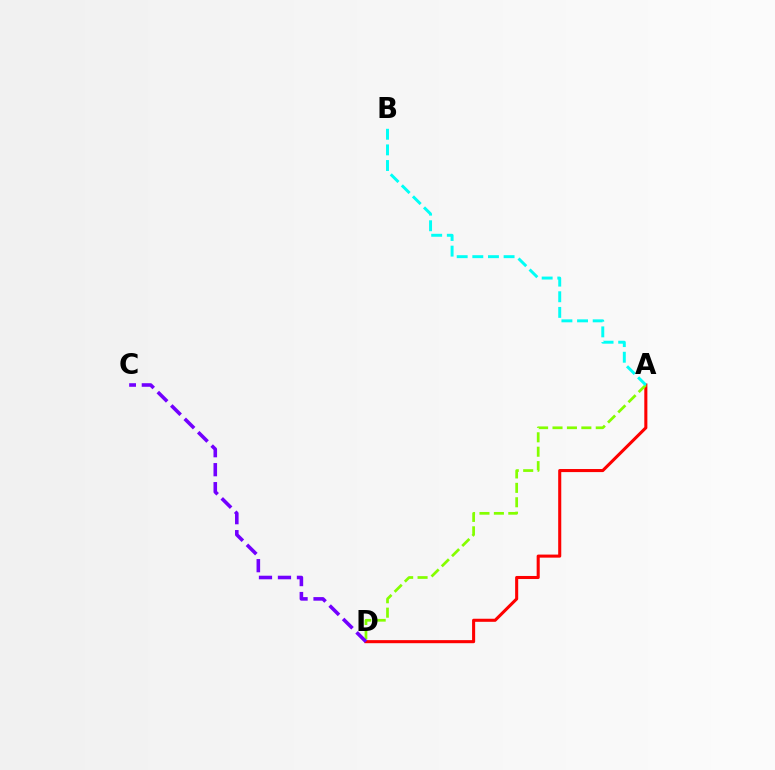{('A', 'D'): [{'color': '#ff0000', 'line_style': 'solid', 'thickness': 2.21}, {'color': '#84ff00', 'line_style': 'dashed', 'thickness': 1.96}], ('C', 'D'): [{'color': '#7200ff', 'line_style': 'dashed', 'thickness': 2.58}], ('A', 'B'): [{'color': '#00fff6', 'line_style': 'dashed', 'thickness': 2.12}]}